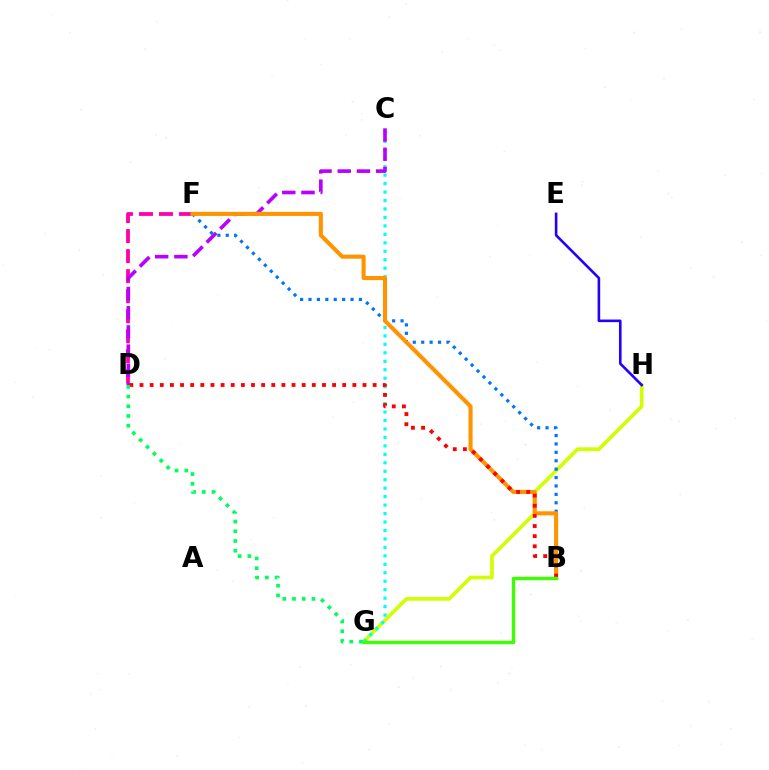{('G', 'H'): [{'color': '#d1ff00', 'line_style': 'solid', 'thickness': 2.63}], ('D', 'F'): [{'color': '#ff00ac', 'line_style': 'dashed', 'thickness': 2.72}], ('B', 'F'): [{'color': '#0074ff', 'line_style': 'dotted', 'thickness': 2.28}, {'color': '#ff9400', 'line_style': 'solid', 'thickness': 2.94}], ('C', 'G'): [{'color': '#00fff6', 'line_style': 'dotted', 'thickness': 2.3}], ('C', 'D'): [{'color': '#b900ff', 'line_style': 'dashed', 'thickness': 2.61}], ('E', 'H'): [{'color': '#2500ff', 'line_style': 'solid', 'thickness': 1.88}], ('B', 'D'): [{'color': '#ff0000', 'line_style': 'dotted', 'thickness': 2.75}], ('B', 'G'): [{'color': '#3dff00', 'line_style': 'solid', 'thickness': 2.45}], ('D', 'G'): [{'color': '#00ff5c', 'line_style': 'dotted', 'thickness': 2.64}]}